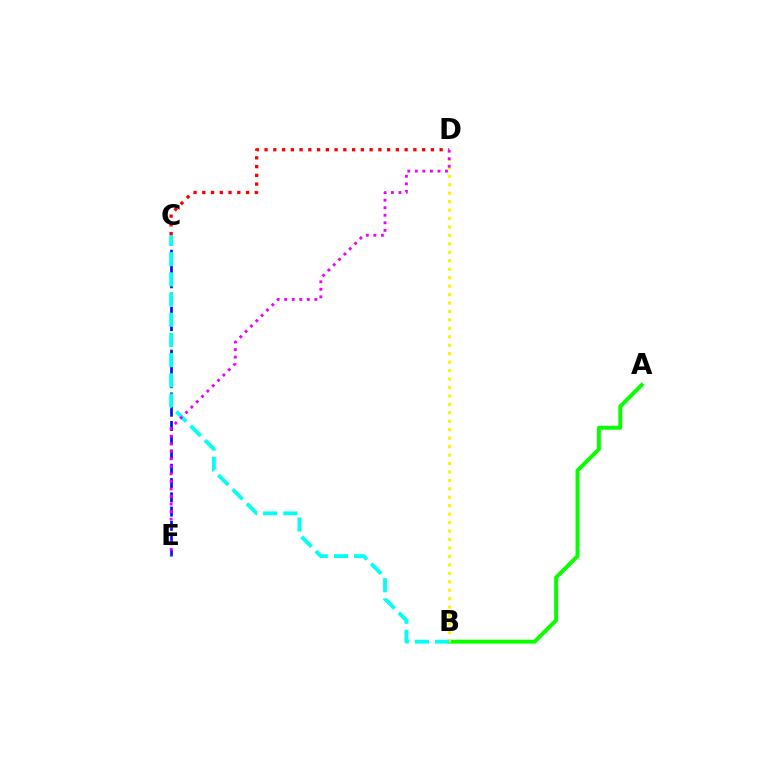{('C', 'E'): [{'color': '#0010ff', 'line_style': 'dashed', 'thickness': 1.94}], ('A', 'B'): [{'color': '#08ff00', 'line_style': 'solid', 'thickness': 2.83}], ('B', 'D'): [{'color': '#fcf500', 'line_style': 'dotted', 'thickness': 2.3}], ('C', 'D'): [{'color': '#ff0000', 'line_style': 'dotted', 'thickness': 2.38}], ('B', 'C'): [{'color': '#00fff6', 'line_style': 'dashed', 'thickness': 2.75}], ('D', 'E'): [{'color': '#ee00ff', 'line_style': 'dotted', 'thickness': 2.05}]}